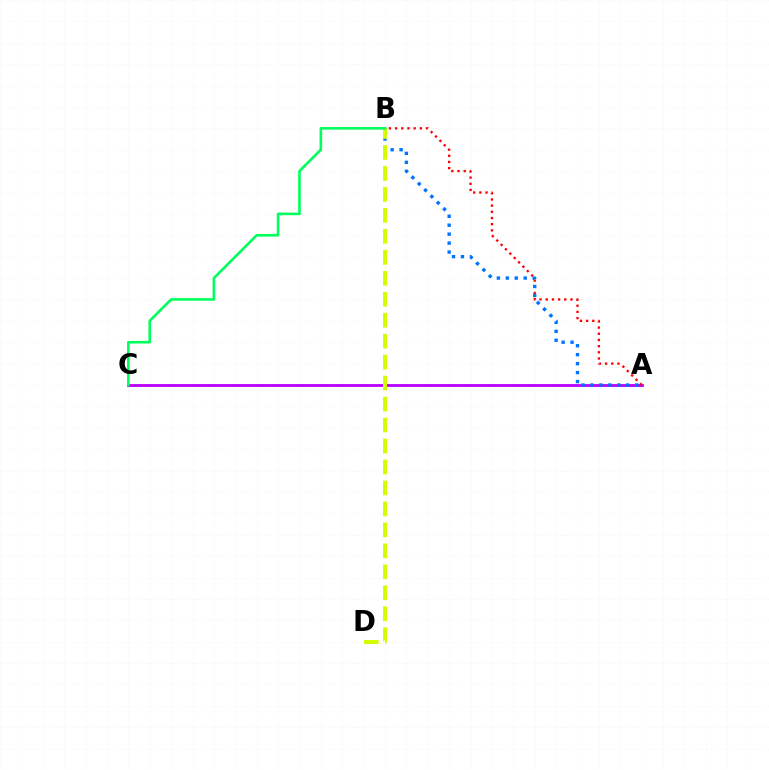{('A', 'C'): [{'color': '#b900ff', 'line_style': 'solid', 'thickness': 2.03}], ('A', 'B'): [{'color': '#ff0000', 'line_style': 'dotted', 'thickness': 1.68}, {'color': '#0074ff', 'line_style': 'dotted', 'thickness': 2.43}], ('B', 'D'): [{'color': '#d1ff00', 'line_style': 'dashed', 'thickness': 2.85}], ('B', 'C'): [{'color': '#00ff5c', 'line_style': 'solid', 'thickness': 1.88}]}